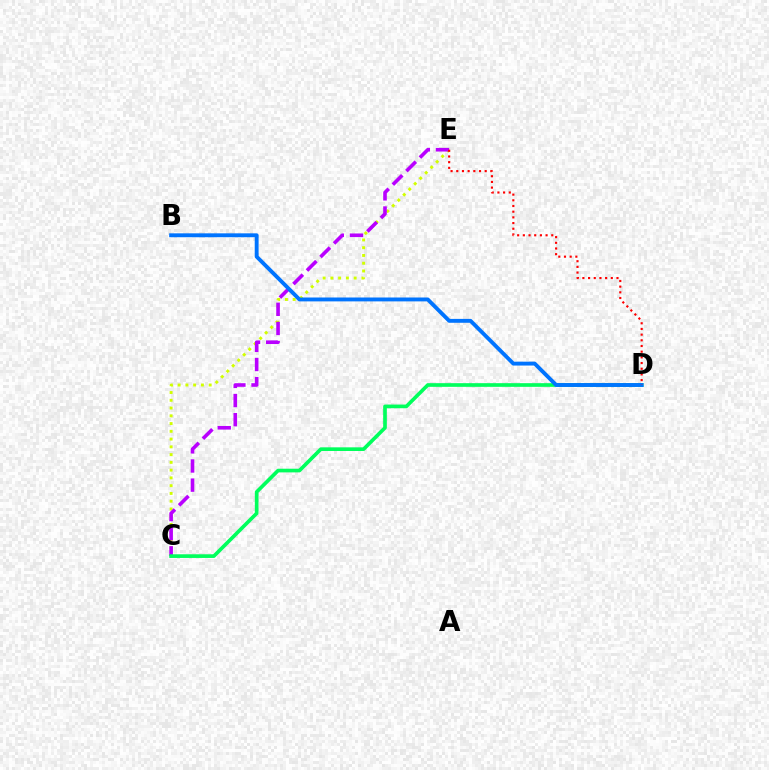{('C', 'E'): [{'color': '#d1ff00', 'line_style': 'dotted', 'thickness': 2.11}, {'color': '#b900ff', 'line_style': 'dashed', 'thickness': 2.6}], ('C', 'D'): [{'color': '#00ff5c', 'line_style': 'solid', 'thickness': 2.64}], ('B', 'D'): [{'color': '#0074ff', 'line_style': 'solid', 'thickness': 2.8}], ('D', 'E'): [{'color': '#ff0000', 'line_style': 'dotted', 'thickness': 1.54}]}